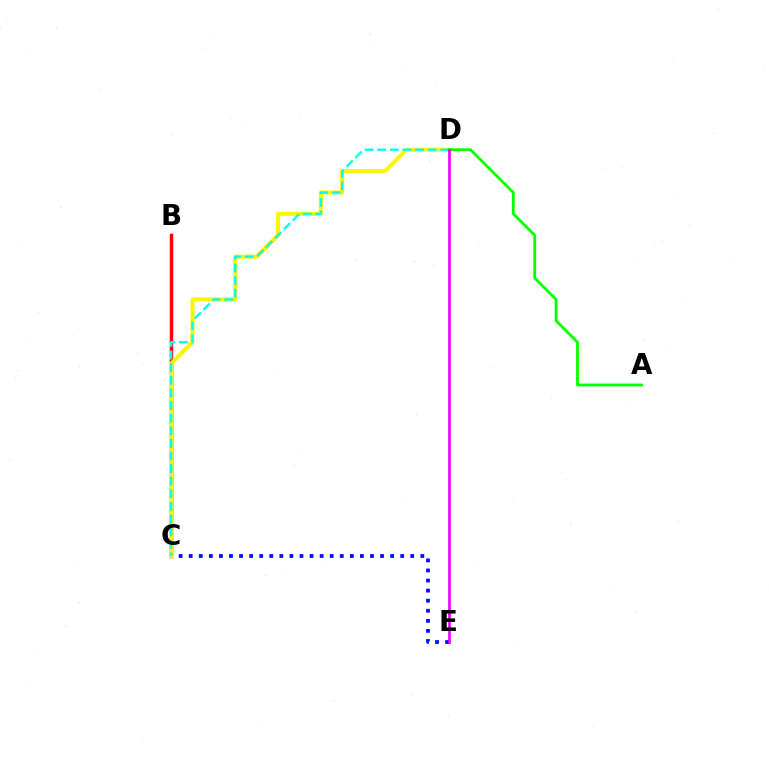{('B', 'C'): [{'color': '#ff0000', 'line_style': 'solid', 'thickness': 2.5}], ('C', 'E'): [{'color': '#0010ff', 'line_style': 'dotted', 'thickness': 2.74}], ('C', 'D'): [{'color': '#fcf500', 'line_style': 'solid', 'thickness': 2.89}, {'color': '#00fff6', 'line_style': 'dashed', 'thickness': 1.71}], ('A', 'D'): [{'color': '#08ff00', 'line_style': 'solid', 'thickness': 2.03}], ('D', 'E'): [{'color': '#ee00ff', 'line_style': 'solid', 'thickness': 1.95}]}